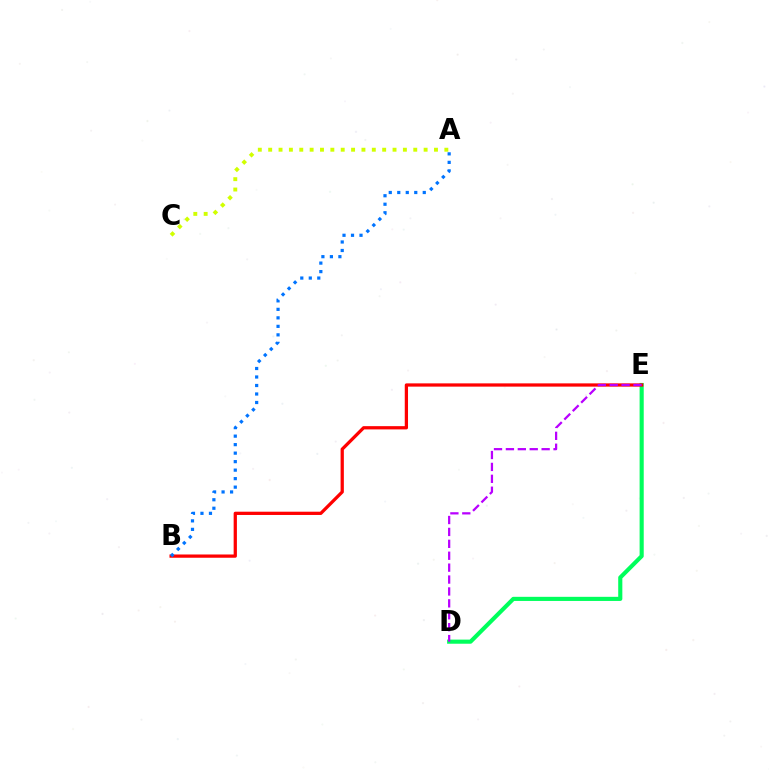{('A', 'C'): [{'color': '#d1ff00', 'line_style': 'dotted', 'thickness': 2.82}], ('D', 'E'): [{'color': '#00ff5c', 'line_style': 'solid', 'thickness': 2.97}, {'color': '#b900ff', 'line_style': 'dashed', 'thickness': 1.62}], ('B', 'E'): [{'color': '#ff0000', 'line_style': 'solid', 'thickness': 2.35}], ('A', 'B'): [{'color': '#0074ff', 'line_style': 'dotted', 'thickness': 2.31}]}